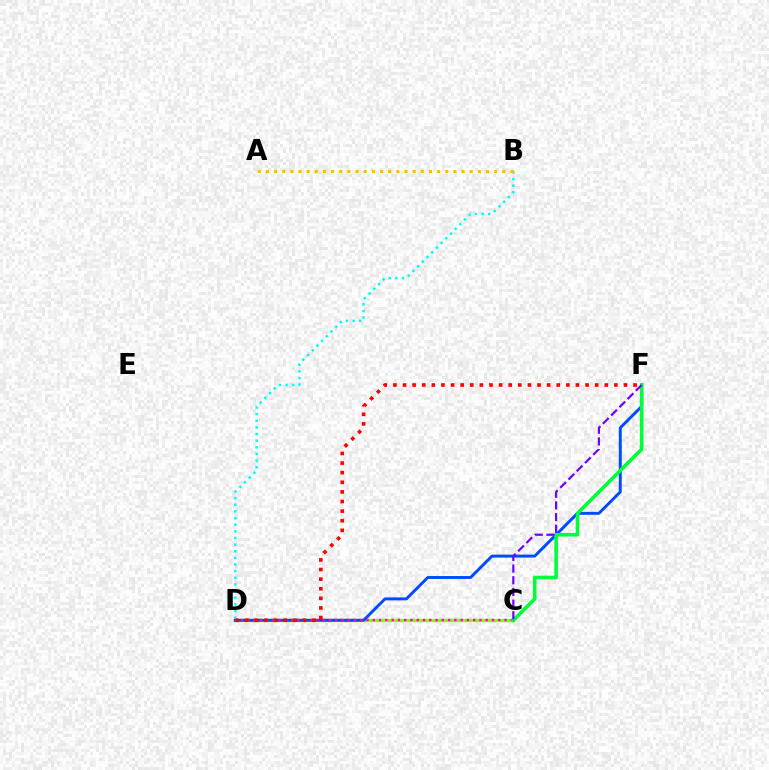{('C', 'D'): [{'color': '#84ff00', 'line_style': 'solid', 'thickness': 2.4}, {'color': '#ff00cf', 'line_style': 'dotted', 'thickness': 1.7}], ('D', 'F'): [{'color': '#004bff', 'line_style': 'solid', 'thickness': 2.11}, {'color': '#ff0000', 'line_style': 'dotted', 'thickness': 2.61}], ('B', 'D'): [{'color': '#00fff6', 'line_style': 'dotted', 'thickness': 1.8}], ('C', 'F'): [{'color': '#00ff39', 'line_style': 'solid', 'thickness': 2.6}, {'color': '#7200ff', 'line_style': 'dashed', 'thickness': 1.59}], ('A', 'B'): [{'color': '#ffbd00', 'line_style': 'dotted', 'thickness': 2.21}]}